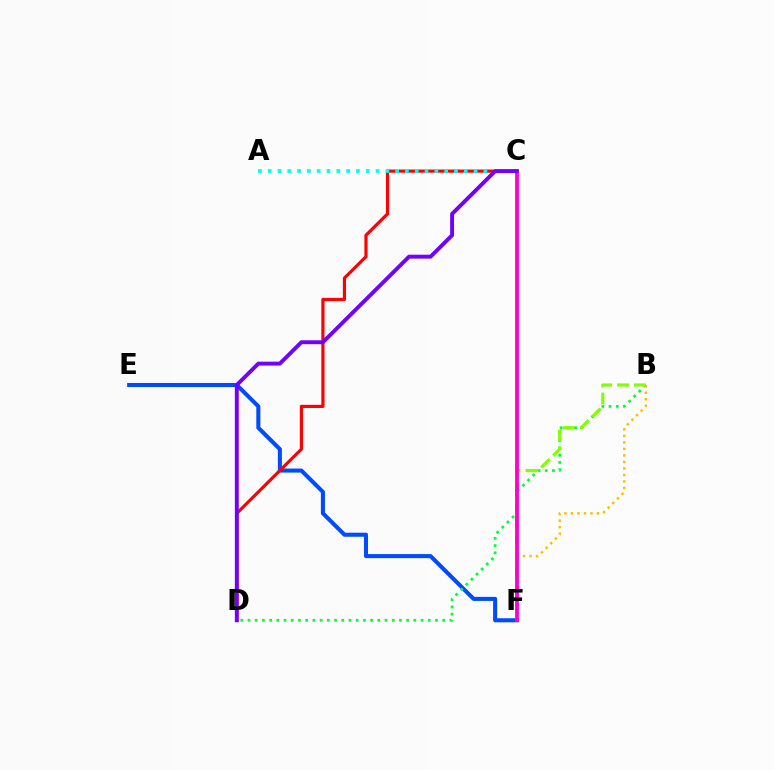{('E', 'F'): [{'color': '#004bff', 'line_style': 'solid', 'thickness': 2.92}], ('C', 'D'): [{'color': '#ff0000', 'line_style': 'solid', 'thickness': 2.28}, {'color': '#7200ff', 'line_style': 'solid', 'thickness': 2.81}], ('B', 'D'): [{'color': '#00ff39', 'line_style': 'dotted', 'thickness': 1.96}], ('A', 'C'): [{'color': '#00fff6', 'line_style': 'dotted', 'thickness': 2.66}], ('B', 'F'): [{'color': '#84ff00', 'line_style': 'dashed', 'thickness': 2.29}, {'color': '#ffbd00', 'line_style': 'dotted', 'thickness': 1.77}], ('C', 'F'): [{'color': '#ff00cf', 'line_style': 'solid', 'thickness': 2.75}]}